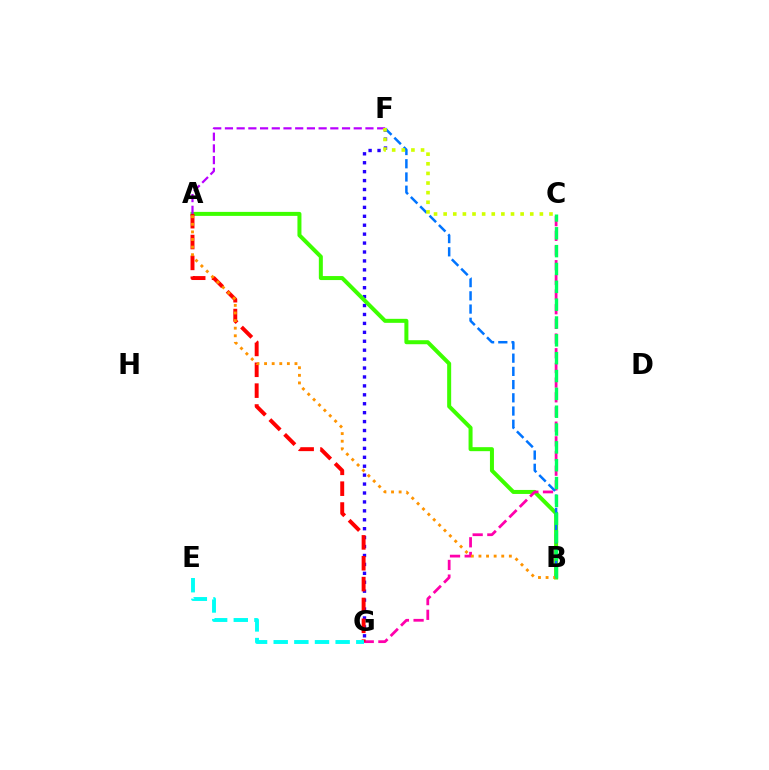{('F', 'G'): [{'color': '#2500ff', 'line_style': 'dotted', 'thickness': 2.43}], ('A', 'B'): [{'color': '#3dff00', 'line_style': 'solid', 'thickness': 2.88}, {'color': '#ff9400', 'line_style': 'dotted', 'thickness': 2.06}], ('A', 'F'): [{'color': '#b900ff', 'line_style': 'dashed', 'thickness': 1.59}], ('C', 'G'): [{'color': '#ff00ac', 'line_style': 'dashed', 'thickness': 1.99}], ('B', 'F'): [{'color': '#0074ff', 'line_style': 'dashed', 'thickness': 1.8}], ('A', 'G'): [{'color': '#ff0000', 'line_style': 'dashed', 'thickness': 2.83}], ('B', 'C'): [{'color': '#00ff5c', 'line_style': 'dashed', 'thickness': 2.42}], ('C', 'F'): [{'color': '#d1ff00', 'line_style': 'dotted', 'thickness': 2.61}], ('E', 'G'): [{'color': '#00fff6', 'line_style': 'dashed', 'thickness': 2.8}]}